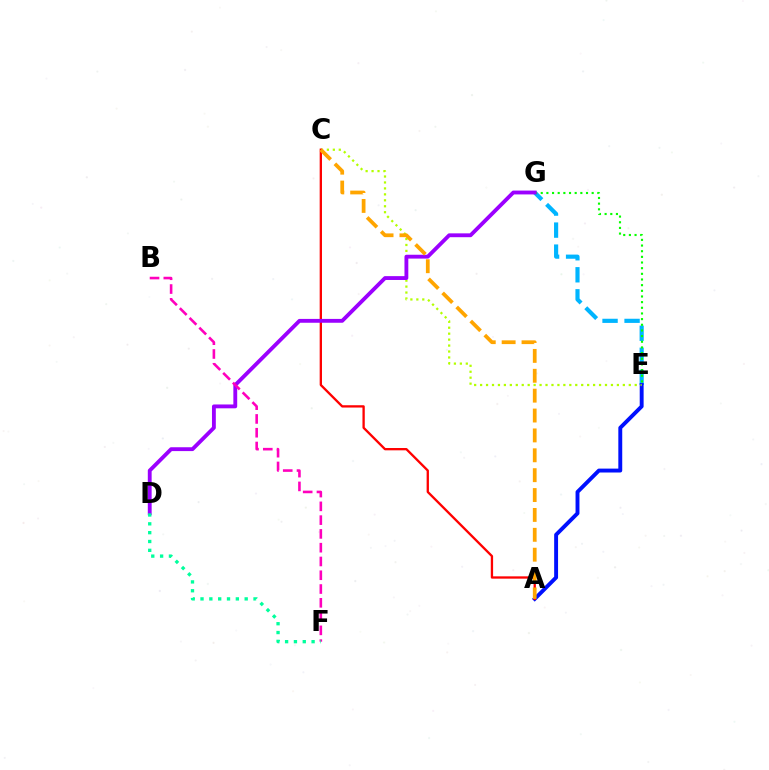{('E', 'G'): [{'color': '#00b5ff', 'line_style': 'dashed', 'thickness': 2.99}, {'color': '#08ff00', 'line_style': 'dotted', 'thickness': 1.54}], ('A', 'E'): [{'color': '#0010ff', 'line_style': 'solid', 'thickness': 2.81}], ('C', 'E'): [{'color': '#b3ff00', 'line_style': 'dotted', 'thickness': 1.62}], ('A', 'C'): [{'color': '#ff0000', 'line_style': 'solid', 'thickness': 1.67}, {'color': '#ffa500', 'line_style': 'dashed', 'thickness': 2.7}], ('D', 'G'): [{'color': '#9b00ff', 'line_style': 'solid', 'thickness': 2.77}], ('B', 'F'): [{'color': '#ff00bd', 'line_style': 'dashed', 'thickness': 1.87}], ('D', 'F'): [{'color': '#00ff9d', 'line_style': 'dotted', 'thickness': 2.4}]}